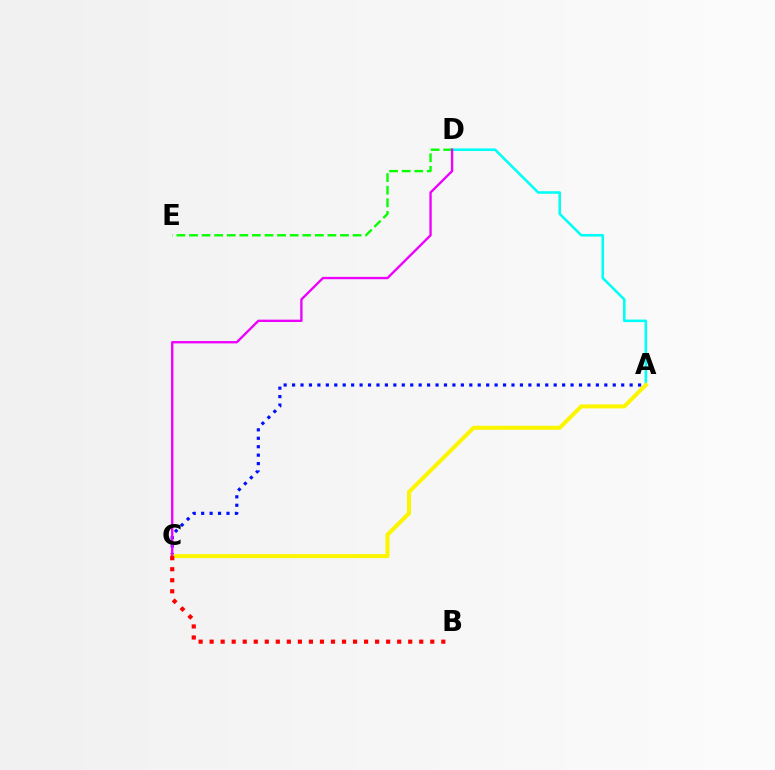{('A', 'C'): [{'color': '#0010ff', 'line_style': 'dotted', 'thickness': 2.29}, {'color': '#fcf500', 'line_style': 'solid', 'thickness': 2.89}], ('A', 'D'): [{'color': '#00fff6', 'line_style': 'solid', 'thickness': 1.86}], ('D', 'E'): [{'color': '#08ff00', 'line_style': 'dashed', 'thickness': 1.71}], ('C', 'D'): [{'color': '#ee00ff', 'line_style': 'solid', 'thickness': 1.69}], ('B', 'C'): [{'color': '#ff0000', 'line_style': 'dotted', 'thickness': 3.0}]}